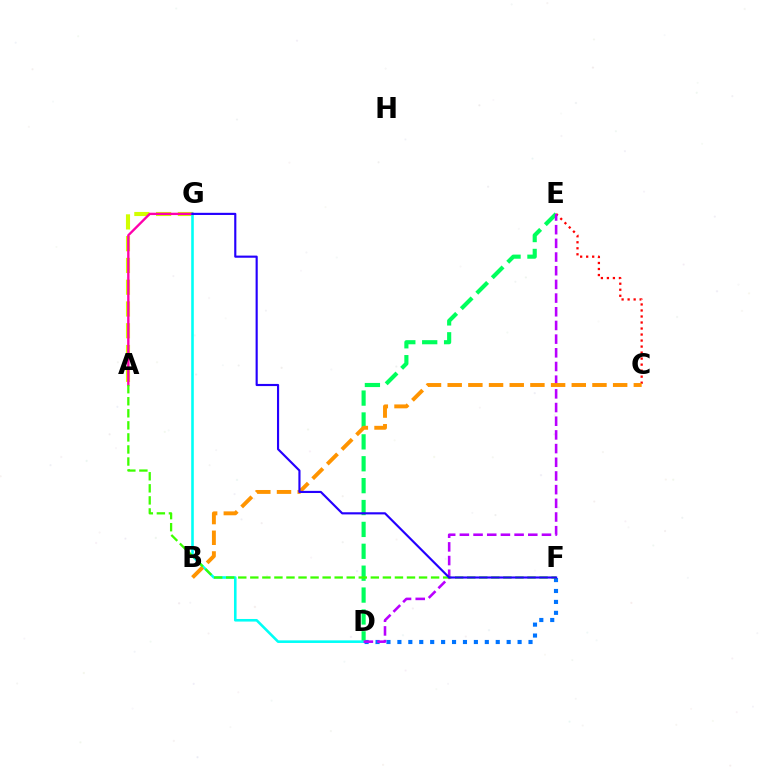{('A', 'G'): [{'color': '#d1ff00', 'line_style': 'dashed', 'thickness': 2.96}, {'color': '#ff00ac', 'line_style': 'solid', 'thickness': 1.69}], ('D', 'F'): [{'color': '#0074ff', 'line_style': 'dotted', 'thickness': 2.97}], ('D', 'E'): [{'color': '#00ff5c', 'line_style': 'dashed', 'thickness': 2.97}, {'color': '#b900ff', 'line_style': 'dashed', 'thickness': 1.86}], ('D', 'G'): [{'color': '#00fff6', 'line_style': 'solid', 'thickness': 1.87}], ('C', 'E'): [{'color': '#ff0000', 'line_style': 'dotted', 'thickness': 1.63}], ('B', 'C'): [{'color': '#ff9400', 'line_style': 'dashed', 'thickness': 2.81}], ('A', 'F'): [{'color': '#3dff00', 'line_style': 'dashed', 'thickness': 1.64}], ('F', 'G'): [{'color': '#2500ff', 'line_style': 'solid', 'thickness': 1.55}]}